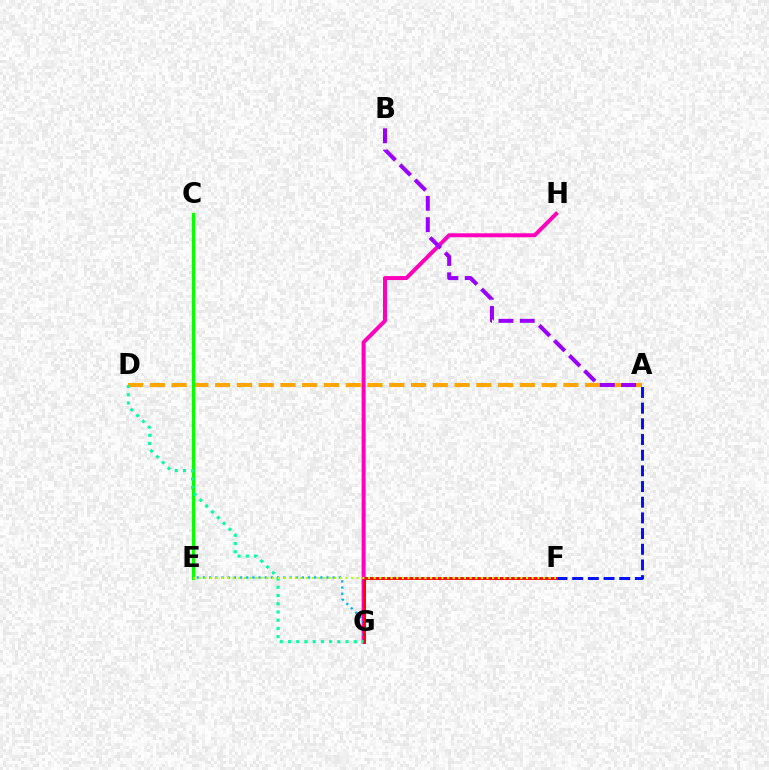{('A', 'D'): [{'color': '#ffa500', 'line_style': 'dashed', 'thickness': 2.96}], ('G', 'H'): [{'color': '#ff00bd', 'line_style': 'solid', 'thickness': 2.86}], ('E', 'G'): [{'color': '#00b5ff', 'line_style': 'dotted', 'thickness': 1.68}], ('A', 'F'): [{'color': '#0010ff', 'line_style': 'dashed', 'thickness': 2.13}], ('C', 'E'): [{'color': '#08ff00', 'line_style': 'solid', 'thickness': 2.41}], ('F', 'G'): [{'color': '#ff0000', 'line_style': 'solid', 'thickness': 2.06}], ('D', 'G'): [{'color': '#00ff9d', 'line_style': 'dotted', 'thickness': 2.23}], ('A', 'B'): [{'color': '#9b00ff', 'line_style': 'dashed', 'thickness': 2.9}], ('E', 'F'): [{'color': '#b3ff00', 'line_style': 'dotted', 'thickness': 1.53}]}